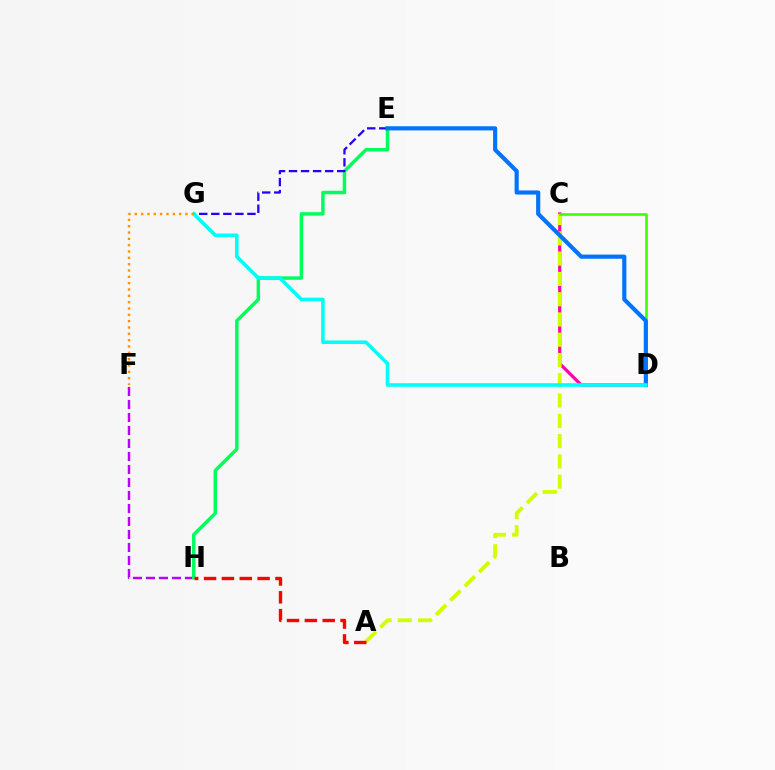{('C', 'D'): [{'color': '#ff00ac', 'line_style': 'solid', 'thickness': 2.3}, {'color': '#3dff00', 'line_style': 'solid', 'thickness': 1.86}], ('A', 'C'): [{'color': '#d1ff00', 'line_style': 'dashed', 'thickness': 2.75}], ('F', 'H'): [{'color': '#b900ff', 'line_style': 'dashed', 'thickness': 1.77}], ('E', 'H'): [{'color': '#00ff5c', 'line_style': 'solid', 'thickness': 2.5}], ('A', 'H'): [{'color': '#ff0000', 'line_style': 'dashed', 'thickness': 2.43}], ('E', 'G'): [{'color': '#2500ff', 'line_style': 'dashed', 'thickness': 1.64}], ('D', 'E'): [{'color': '#0074ff', 'line_style': 'solid', 'thickness': 2.99}], ('D', 'G'): [{'color': '#00fff6', 'line_style': 'solid', 'thickness': 2.58}], ('F', 'G'): [{'color': '#ff9400', 'line_style': 'dotted', 'thickness': 1.72}]}